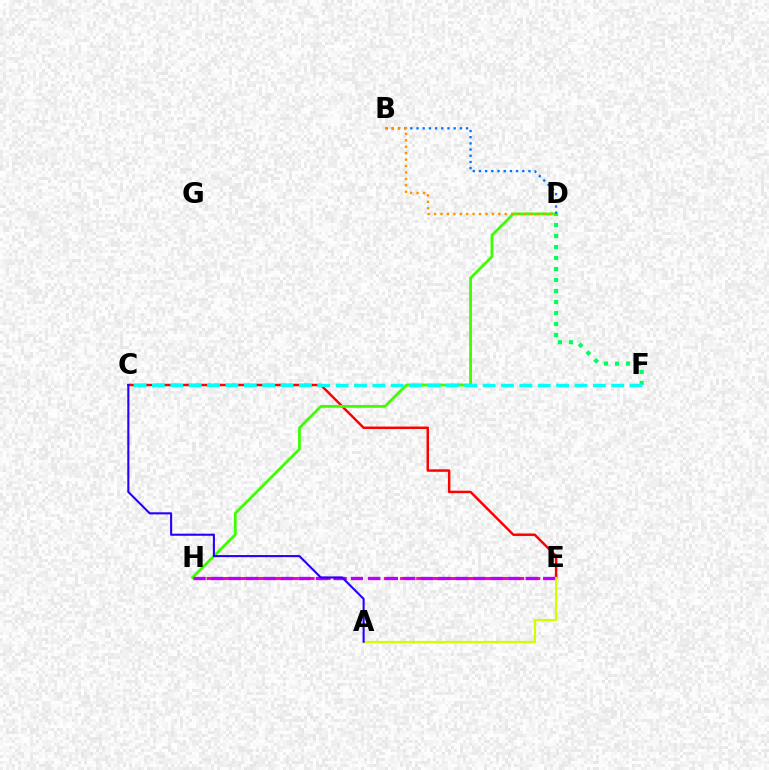{('D', 'F'): [{'color': '#00ff5c', 'line_style': 'dotted', 'thickness': 2.99}], ('E', 'H'): [{'color': '#ff00ac', 'line_style': 'dashed', 'thickness': 2.19}, {'color': '#b900ff', 'line_style': 'dashed', 'thickness': 2.37}], ('C', 'E'): [{'color': '#ff0000', 'line_style': 'solid', 'thickness': 1.78}], ('A', 'E'): [{'color': '#d1ff00', 'line_style': 'solid', 'thickness': 1.6}], ('D', 'H'): [{'color': '#3dff00', 'line_style': 'solid', 'thickness': 2.01}], ('B', 'D'): [{'color': '#0074ff', 'line_style': 'dotted', 'thickness': 1.68}, {'color': '#ff9400', 'line_style': 'dotted', 'thickness': 1.75}], ('C', 'F'): [{'color': '#00fff6', 'line_style': 'dashed', 'thickness': 2.5}], ('A', 'C'): [{'color': '#2500ff', 'line_style': 'solid', 'thickness': 1.51}]}